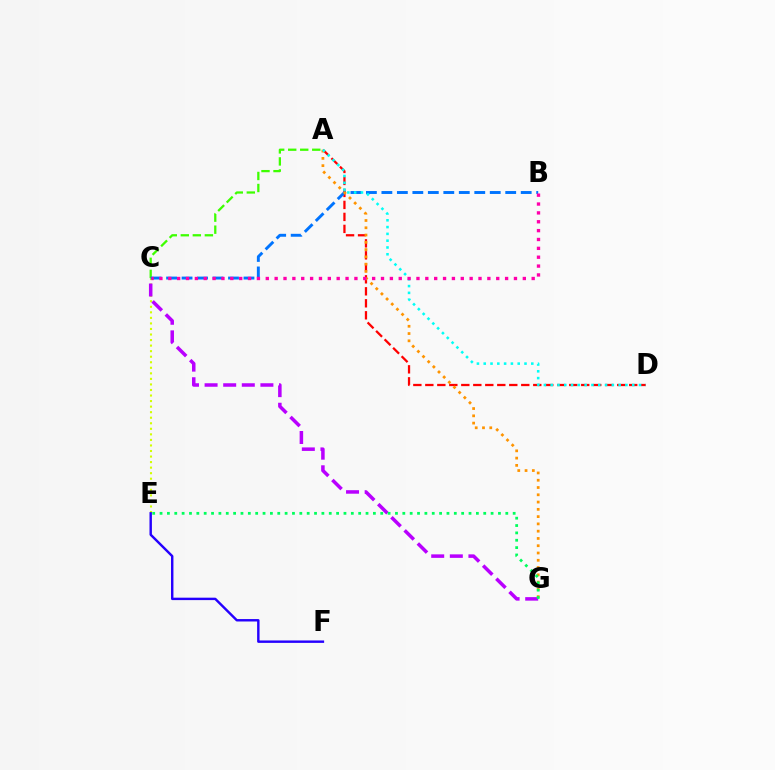{('A', 'D'): [{'color': '#ff0000', 'line_style': 'dashed', 'thickness': 1.63}, {'color': '#00fff6', 'line_style': 'dotted', 'thickness': 1.85}], ('C', 'E'): [{'color': '#d1ff00', 'line_style': 'dotted', 'thickness': 1.51}], ('A', 'C'): [{'color': '#3dff00', 'line_style': 'dashed', 'thickness': 1.63}], ('B', 'C'): [{'color': '#0074ff', 'line_style': 'dashed', 'thickness': 2.1}, {'color': '#ff00ac', 'line_style': 'dotted', 'thickness': 2.41}], ('A', 'G'): [{'color': '#ff9400', 'line_style': 'dotted', 'thickness': 1.98}], ('C', 'G'): [{'color': '#b900ff', 'line_style': 'dashed', 'thickness': 2.53}], ('E', 'F'): [{'color': '#2500ff', 'line_style': 'solid', 'thickness': 1.74}], ('E', 'G'): [{'color': '#00ff5c', 'line_style': 'dotted', 'thickness': 2.0}]}